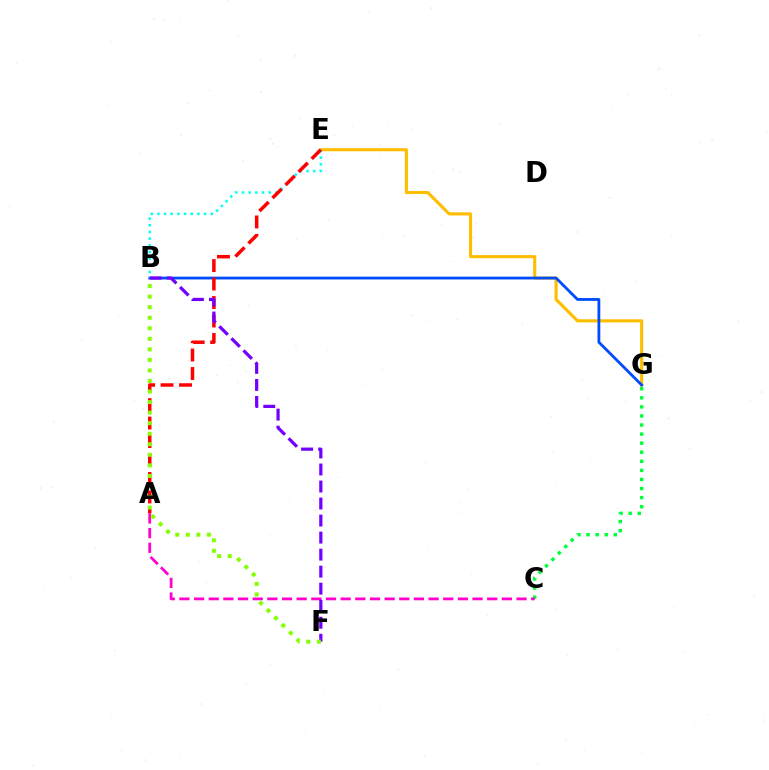{('C', 'G'): [{'color': '#00ff39', 'line_style': 'dotted', 'thickness': 2.47}], ('A', 'C'): [{'color': '#ff00cf', 'line_style': 'dashed', 'thickness': 1.99}], ('E', 'G'): [{'color': '#ffbd00', 'line_style': 'solid', 'thickness': 2.24}], ('B', 'G'): [{'color': '#004bff', 'line_style': 'solid', 'thickness': 2.02}], ('B', 'E'): [{'color': '#00fff6', 'line_style': 'dotted', 'thickness': 1.81}], ('A', 'E'): [{'color': '#ff0000', 'line_style': 'dashed', 'thickness': 2.51}], ('B', 'F'): [{'color': '#7200ff', 'line_style': 'dashed', 'thickness': 2.31}, {'color': '#84ff00', 'line_style': 'dotted', 'thickness': 2.87}]}